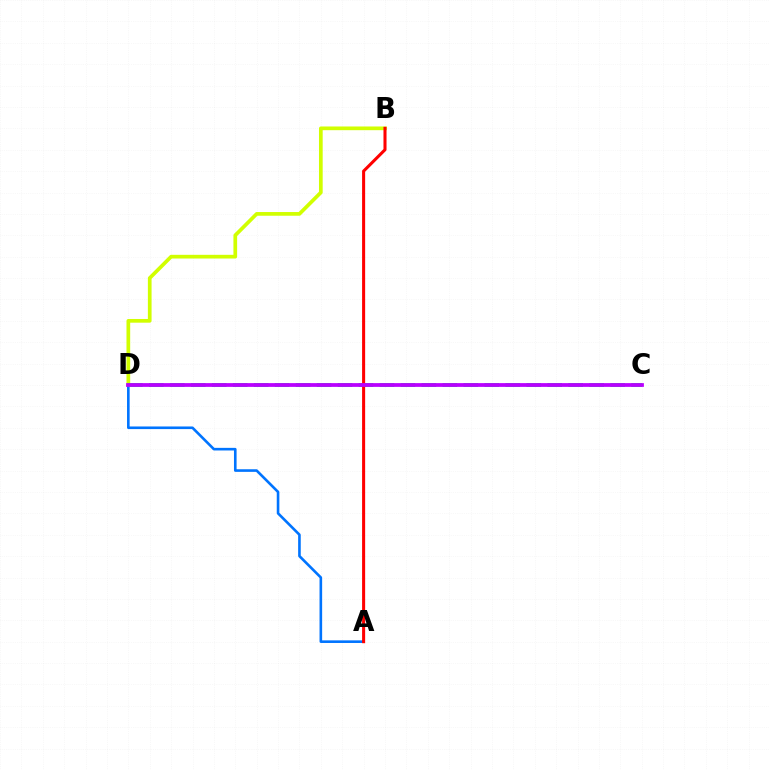{('B', 'D'): [{'color': '#d1ff00', 'line_style': 'solid', 'thickness': 2.67}], ('A', 'D'): [{'color': '#0074ff', 'line_style': 'solid', 'thickness': 1.88}], ('C', 'D'): [{'color': '#00ff5c', 'line_style': 'dashed', 'thickness': 2.85}, {'color': '#b900ff', 'line_style': 'solid', 'thickness': 2.71}], ('A', 'B'): [{'color': '#ff0000', 'line_style': 'solid', 'thickness': 2.2}]}